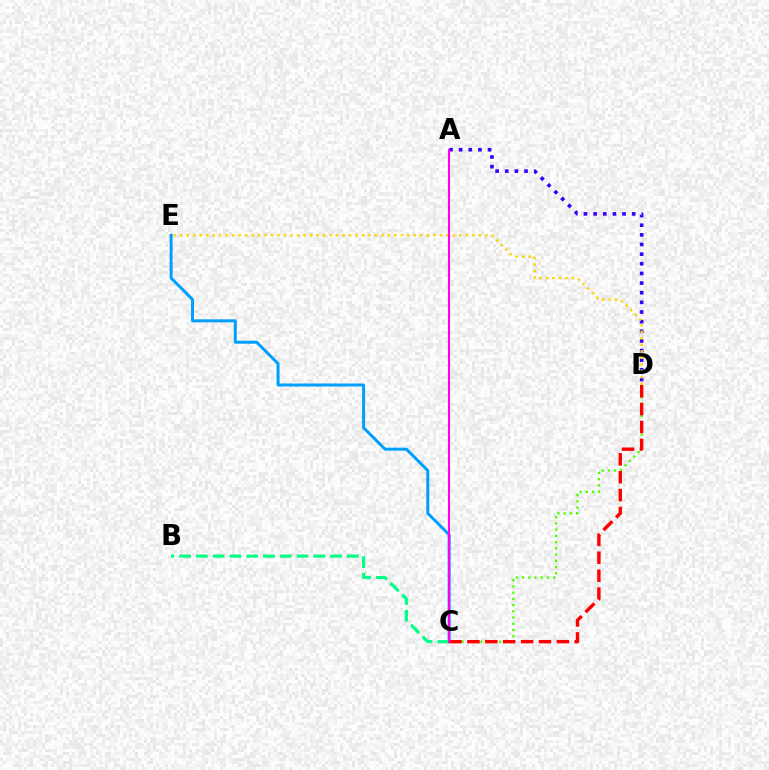{('A', 'D'): [{'color': '#3700ff', 'line_style': 'dotted', 'thickness': 2.62}], ('C', 'E'): [{'color': '#009eff', 'line_style': 'solid', 'thickness': 2.15}], ('C', 'D'): [{'color': '#4fff00', 'line_style': 'dotted', 'thickness': 1.69}, {'color': '#ff0000', 'line_style': 'dashed', 'thickness': 2.43}], ('B', 'C'): [{'color': '#00ff86', 'line_style': 'dashed', 'thickness': 2.28}], ('D', 'E'): [{'color': '#ffd500', 'line_style': 'dotted', 'thickness': 1.76}], ('A', 'C'): [{'color': '#ff00ed', 'line_style': 'solid', 'thickness': 1.51}]}